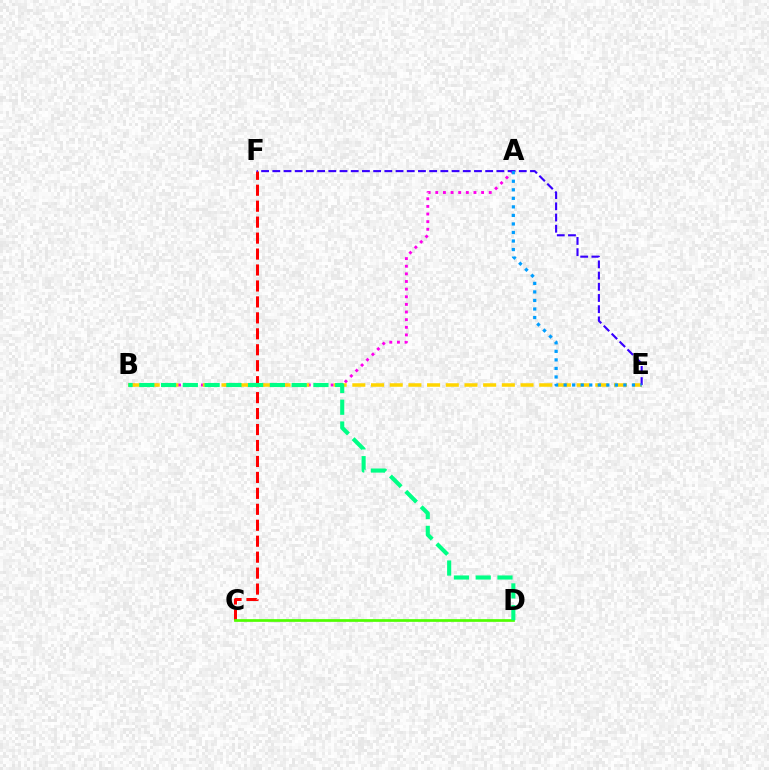{('A', 'B'): [{'color': '#ff00ed', 'line_style': 'dotted', 'thickness': 2.07}], ('B', 'E'): [{'color': '#ffd500', 'line_style': 'dashed', 'thickness': 2.54}], ('C', 'F'): [{'color': '#ff0000', 'line_style': 'dashed', 'thickness': 2.17}], ('E', 'F'): [{'color': '#3700ff', 'line_style': 'dashed', 'thickness': 1.52}], ('C', 'D'): [{'color': '#4fff00', 'line_style': 'solid', 'thickness': 1.95}], ('B', 'D'): [{'color': '#00ff86', 'line_style': 'dashed', 'thickness': 2.96}], ('A', 'E'): [{'color': '#009eff', 'line_style': 'dotted', 'thickness': 2.32}]}